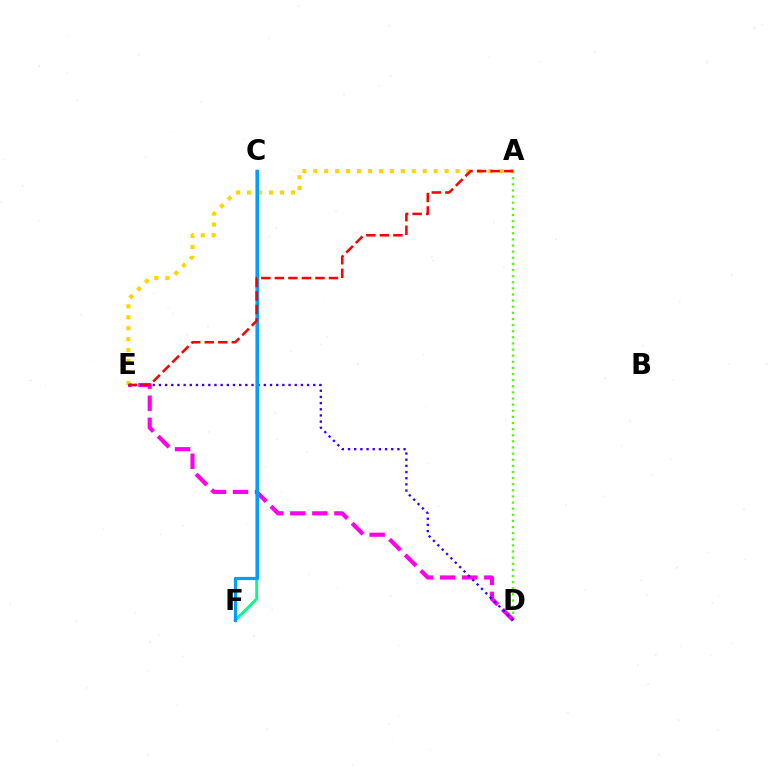{('A', 'D'): [{'color': '#4fff00', 'line_style': 'dotted', 'thickness': 1.66}], ('C', 'F'): [{'color': '#00ff86', 'line_style': 'solid', 'thickness': 2.09}, {'color': '#009eff', 'line_style': 'solid', 'thickness': 2.31}], ('D', 'E'): [{'color': '#ff00ed', 'line_style': 'dashed', 'thickness': 3.0}, {'color': '#3700ff', 'line_style': 'dotted', 'thickness': 1.68}], ('A', 'E'): [{'color': '#ffd500', 'line_style': 'dotted', 'thickness': 2.97}, {'color': '#ff0000', 'line_style': 'dashed', 'thickness': 1.84}]}